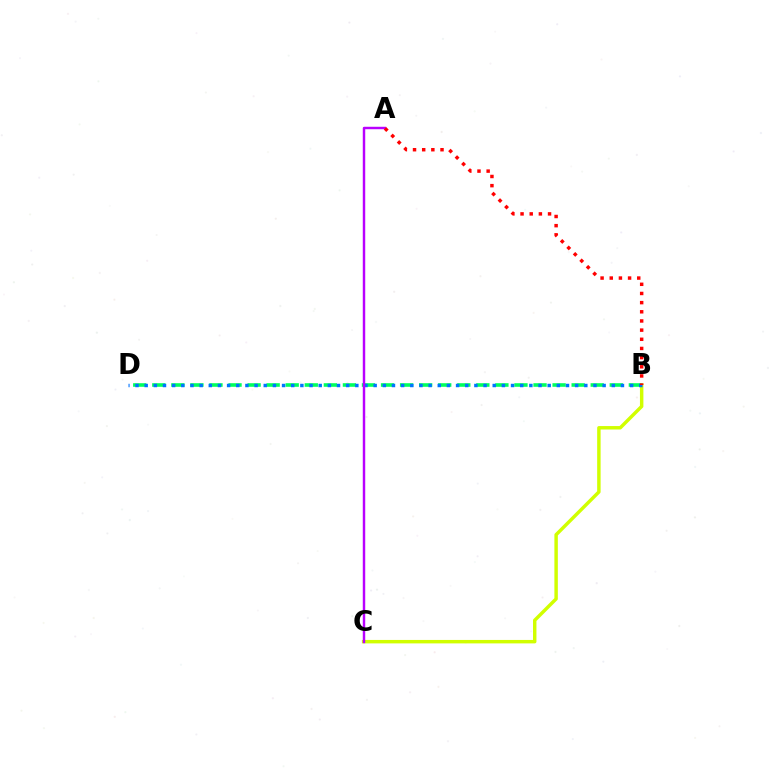{('B', 'D'): [{'color': '#00ff5c', 'line_style': 'dashed', 'thickness': 2.59}, {'color': '#0074ff', 'line_style': 'dotted', 'thickness': 2.49}], ('B', 'C'): [{'color': '#d1ff00', 'line_style': 'solid', 'thickness': 2.48}], ('A', 'C'): [{'color': '#b900ff', 'line_style': 'solid', 'thickness': 1.76}], ('A', 'B'): [{'color': '#ff0000', 'line_style': 'dotted', 'thickness': 2.49}]}